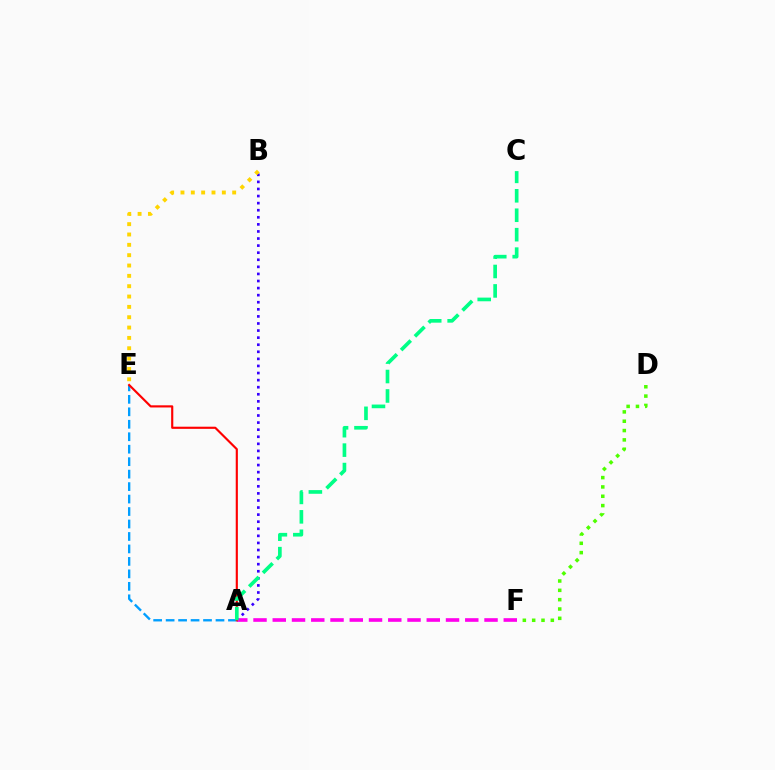{('A', 'B'): [{'color': '#3700ff', 'line_style': 'dotted', 'thickness': 1.92}], ('D', 'F'): [{'color': '#4fff00', 'line_style': 'dotted', 'thickness': 2.54}], ('A', 'F'): [{'color': '#ff00ed', 'line_style': 'dashed', 'thickness': 2.62}], ('A', 'E'): [{'color': '#009eff', 'line_style': 'dashed', 'thickness': 1.69}, {'color': '#ff0000', 'line_style': 'solid', 'thickness': 1.55}], ('B', 'E'): [{'color': '#ffd500', 'line_style': 'dotted', 'thickness': 2.81}], ('A', 'C'): [{'color': '#00ff86', 'line_style': 'dashed', 'thickness': 2.64}]}